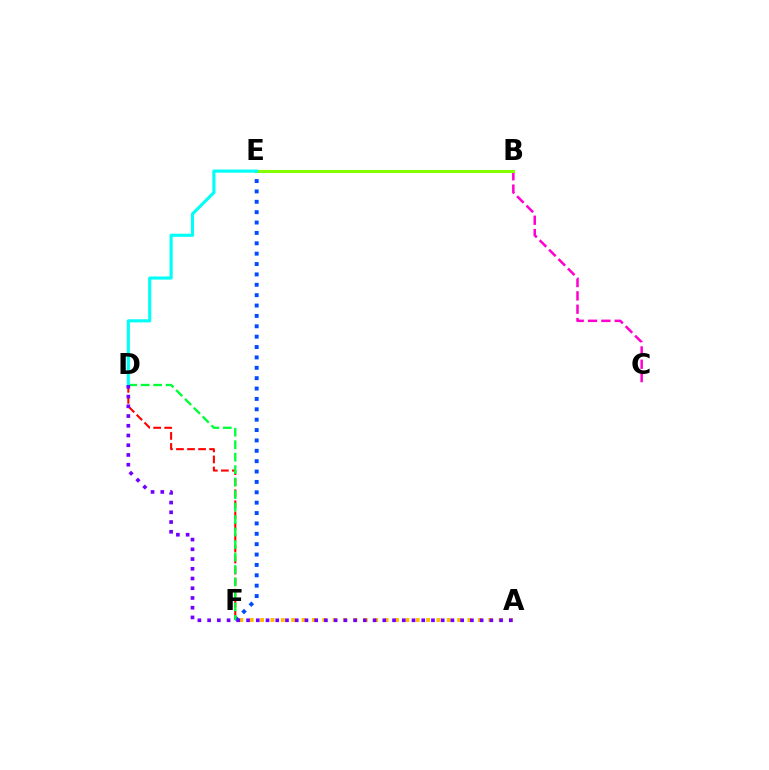{('B', 'C'): [{'color': '#ff00cf', 'line_style': 'dashed', 'thickness': 1.81}], ('E', 'F'): [{'color': '#004bff', 'line_style': 'dotted', 'thickness': 2.82}], ('A', 'F'): [{'color': '#ffbd00', 'line_style': 'dotted', 'thickness': 2.82}], ('B', 'E'): [{'color': '#84ff00', 'line_style': 'solid', 'thickness': 2.17}], ('D', 'F'): [{'color': '#ff0000', 'line_style': 'dashed', 'thickness': 1.5}, {'color': '#00ff39', 'line_style': 'dashed', 'thickness': 1.69}], ('D', 'E'): [{'color': '#00fff6', 'line_style': 'solid', 'thickness': 2.24}], ('A', 'D'): [{'color': '#7200ff', 'line_style': 'dotted', 'thickness': 2.64}]}